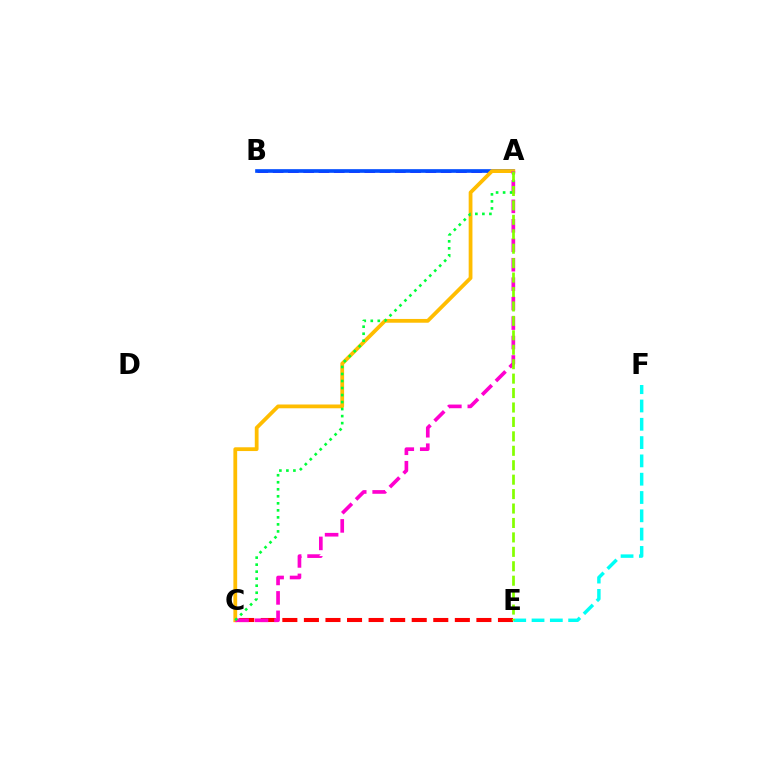{('A', 'B'): [{'color': '#7200ff', 'line_style': 'dashed', 'thickness': 2.08}, {'color': '#004bff', 'line_style': 'solid', 'thickness': 2.63}], ('C', 'E'): [{'color': '#ff0000', 'line_style': 'dashed', 'thickness': 2.93}], ('A', 'C'): [{'color': '#ffbd00', 'line_style': 'solid', 'thickness': 2.72}, {'color': '#ff00cf', 'line_style': 'dashed', 'thickness': 2.64}, {'color': '#00ff39', 'line_style': 'dotted', 'thickness': 1.91}], ('E', 'F'): [{'color': '#00fff6', 'line_style': 'dashed', 'thickness': 2.49}], ('A', 'E'): [{'color': '#84ff00', 'line_style': 'dashed', 'thickness': 1.96}]}